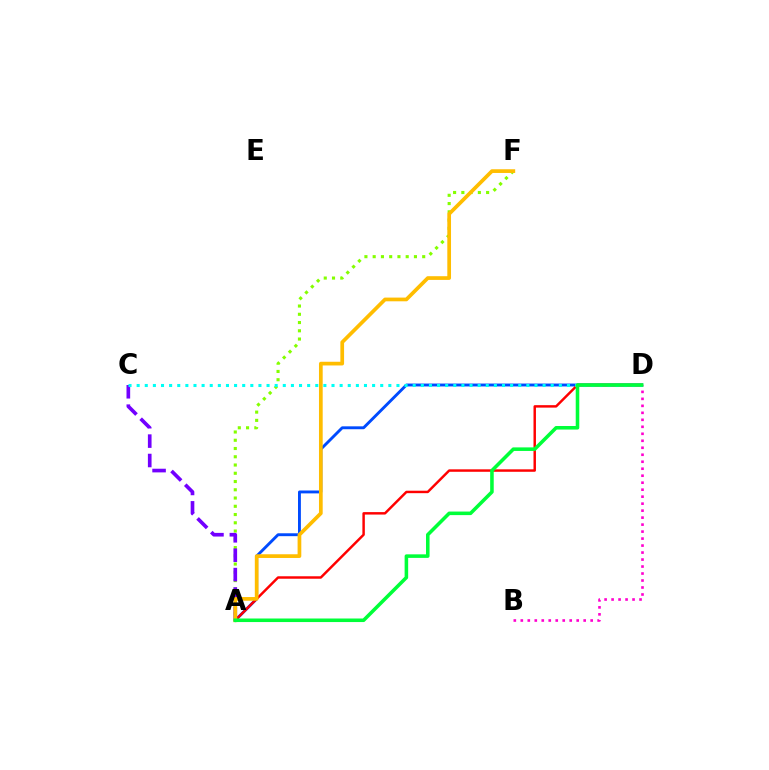{('A', 'D'): [{'color': '#004bff', 'line_style': 'solid', 'thickness': 2.08}, {'color': '#ff0000', 'line_style': 'solid', 'thickness': 1.77}, {'color': '#00ff39', 'line_style': 'solid', 'thickness': 2.56}], ('A', 'F'): [{'color': '#84ff00', 'line_style': 'dotted', 'thickness': 2.24}, {'color': '#ffbd00', 'line_style': 'solid', 'thickness': 2.67}], ('A', 'C'): [{'color': '#7200ff', 'line_style': 'dashed', 'thickness': 2.64}], ('B', 'D'): [{'color': '#ff00cf', 'line_style': 'dotted', 'thickness': 1.9}], ('C', 'D'): [{'color': '#00fff6', 'line_style': 'dotted', 'thickness': 2.21}]}